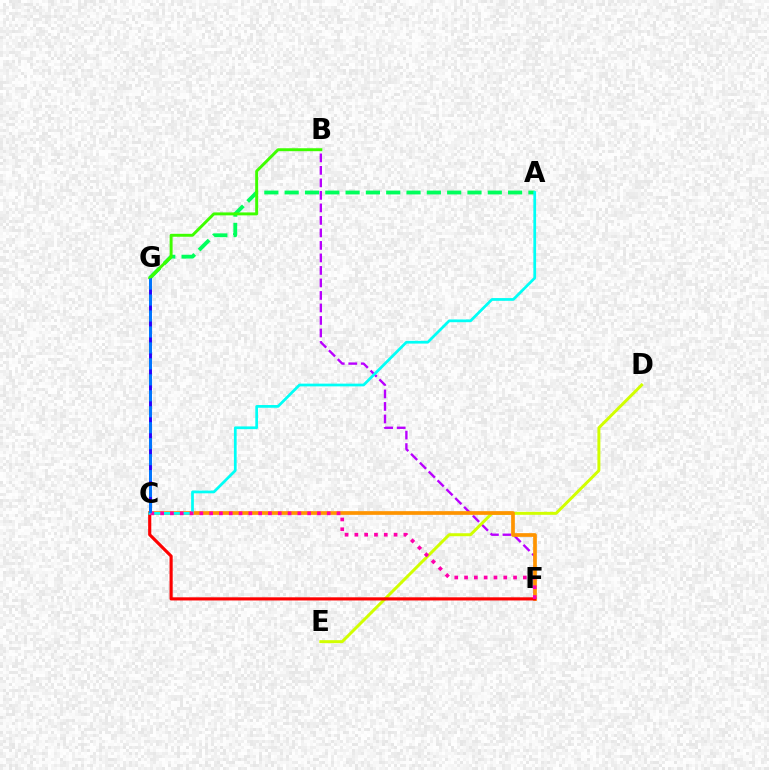{('A', 'G'): [{'color': '#00ff5c', 'line_style': 'dashed', 'thickness': 2.76}], ('B', 'F'): [{'color': '#b900ff', 'line_style': 'dashed', 'thickness': 1.7}], ('C', 'G'): [{'color': '#2500ff', 'line_style': 'solid', 'thickness': 2.11}, {'color': '#0074ff', 'line_style': 'dashed', 'thickness': 2.17}], ('D', 'E'): [{'color': '#d1ff00', 'line_style': 'solid', 'thickness': 2.14}], ('B', 'G'): [{'color': '#3dff00', 'line_style': 'solid', 'thickness': 2.12}], ('C', 'F'): [{'color': '#ff9400', 'line_style': 'solid', 'thickness': 2.66}, {'color': '#ff0000', 'line_style': 'solid', 'thickness': 2.26}, {'color': '#ff00ac', 'line_style': 'dotted', 'thickness': 2.66}], ('A', 'C'): [{'color': '#00fff6', 'line_style': 'solid', 'thickness': 1.97}]}